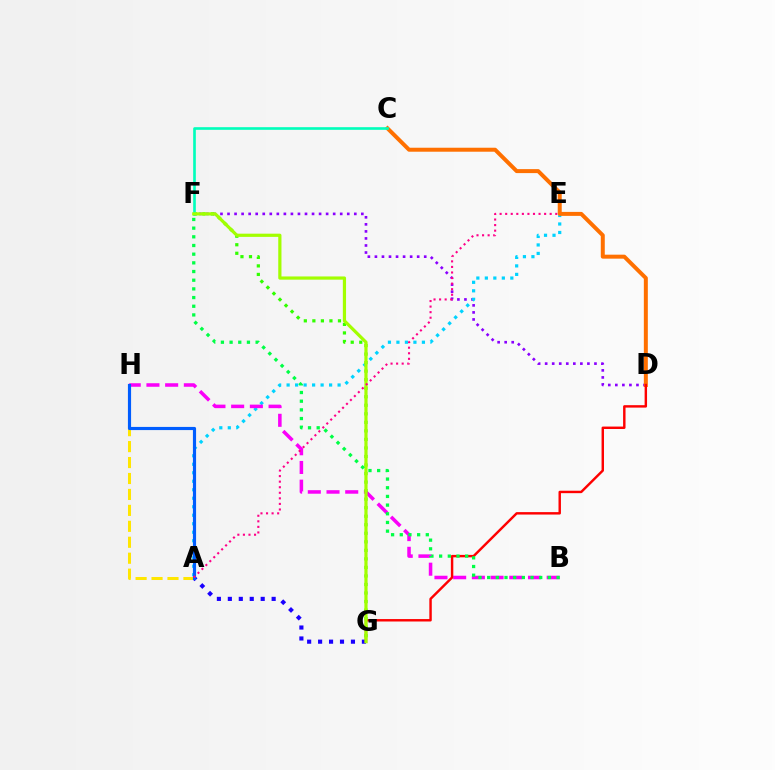{('A', 'G'): [{'color': '#1900ff', 'line_style': 'dotted', 'thickness': 2.98}], ('A', 'H'): [{'color': '#ffe600', 'line_style': 'dashed', 'thickness': 2.17}, {'color': '#005dff', 'line_style': 'solid', 'thickness': 2.27}], ('D', 'F'): [{'color': '#8a00ff', 'line_style': 'dotted', 'thickness': 1.91}], ('A', 'E'): [{'color': '#00d3ff', 'line_style': 'dotted', 'thickness': 2.31}, {'color': '#ff0088', 'line_style': 'dotted', 'thickness': 1.51}], ('C', 'D'): [{'color': '#ff7000', 'line_style': 'solid', 'thickness': 2.87}], ('B', 'H'): [{'color': '#fa00f9', 'line_style': 'dashed', 'thickness': 2.54}], ('D', 'G'): [{'color': '#ff0000', 'line_style': 'solid', 'thickness': 1.75}], ('F', 'G'): [{'color': '#31ff00', 'line_style': 'dotted', 'thickness': 2.32}, {'color': '#a2ff00', 'line_style': 'solid', 'thickness': 2.31}], ('C', 'F'): [{'color': '#00ffbb', 'line_style': 'solid', 'thickness': 1.9}], ('B', 'F'): [{'color': '#00ff45', 'line_style': 'dotted', 'thickness': 2.36}]}